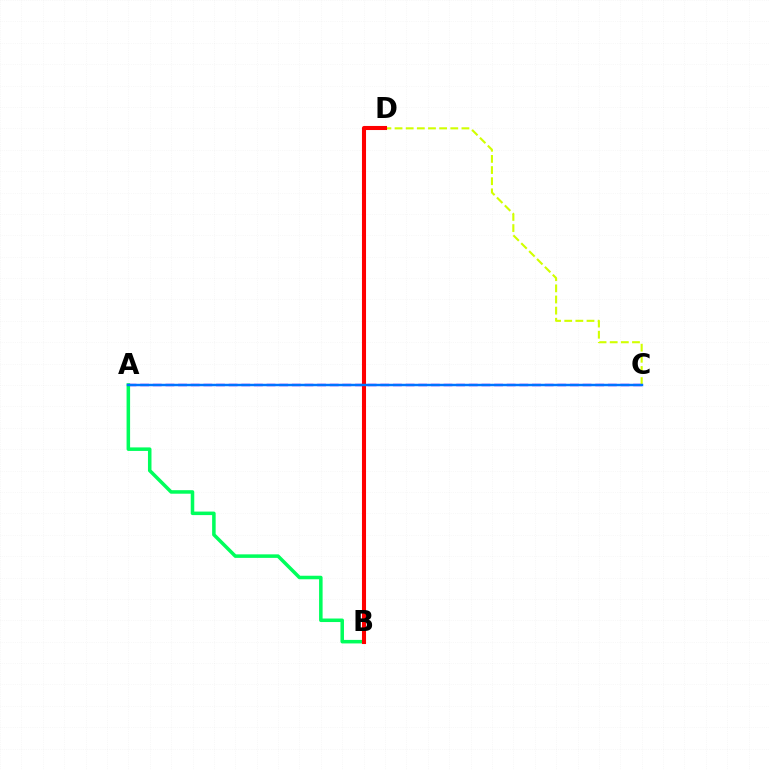{('A', 'C'): [{'color': '#b900ff', 'line_style': 'dashed', 'thickness': 1.72}, {'color': '#0074ff', 'line_style': 'solid', 'thickness': 1.76}], ('C', 'D'): [{'color': '#d1ff00', 'line_style': 'dashed', 'thickness': 1.51}], ('A', 'B'): [{'color': '#00ff5c', 'line_style': 'solid', 'thickness': 2.54}], ('B', 'D'): [{'color': '#ff0000', 'line_style': 'solid', 'thickness': 2.93}]}